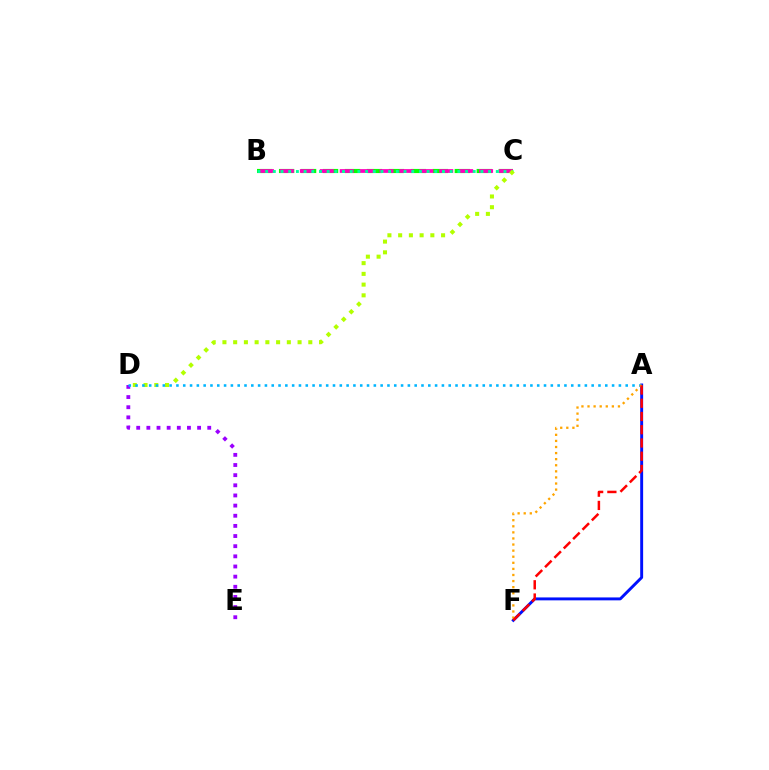{('B', 'C'): [{'color': '#08ff00', 'line_style': 'dashed', 'thickness': 2.98}, {'color': '#ff00bd', 'line_style': 'dashed', 'thickness': 2.71}, {'color': '#00ff9d', 'line_style': 'dotted', 'thickness': 2.09}], ('D', 'E'): [{'color': '#9b00ff', 'line_style': 'dotted', 'thickness': 2.76}], ('C', 'D'): [{'color': '#b3ff00', 'line_style': 'dotted', 'thickness': 2.92}], ('A', 'F'): [{'color': '#0010ff', 'line_style': 'solid', 'thickness': 2.1}, {'color': '#ffa500', 'line_style': 'dotted', 'thickness': 1.65}, {'color': '#ff0000', 'line_style': 'dashed', 'thickness': 1.8}], ('A', 'D'): [{'color': '#00b5ff', 'line_style': 'dotted', 'thickness': 1.85}]}